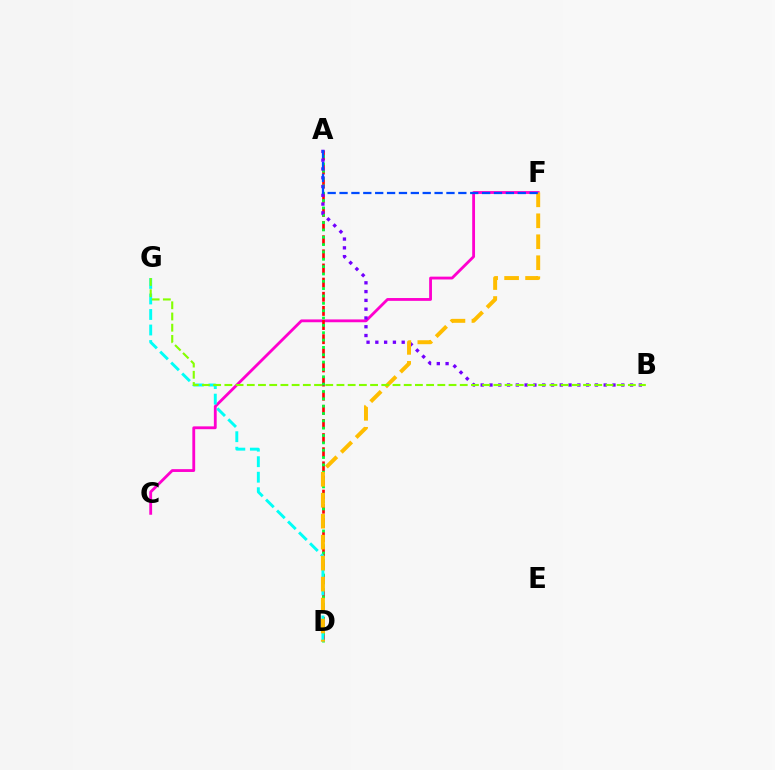{('C', 'F'): [{'color': '#ff00cf', 'line_style': 'solid', 'thickness': 2.03}], ('A', 'D'): [{'color': '#ff0000', 'line_style': 'dashed', 'thickness': 1.92}, {'color': '#00ff39', 'line_style': 'dotted', 'thickness': 2.0}], ('D', 'G'): [{'color': '#00fff6', 'line_style': 'dashed', 'thickness': 2.11}], ('A', 'B'): [{'color': '#7200ff', 'line_style': 'dotted', 'thickness': 2.39}], ('D', 'F'): [{'color': '#ffbd00', 'line_style': 'dashed', 'thickness': 2.85}], ('B', 'G'): [{'color': '#84ff00', 'line_style': 'dashed', 'thickness': 1.52}], ('A', 'F'): [{'color': '#004bff', 'line_style': 'dashed', 'thickness': 1.61}]}